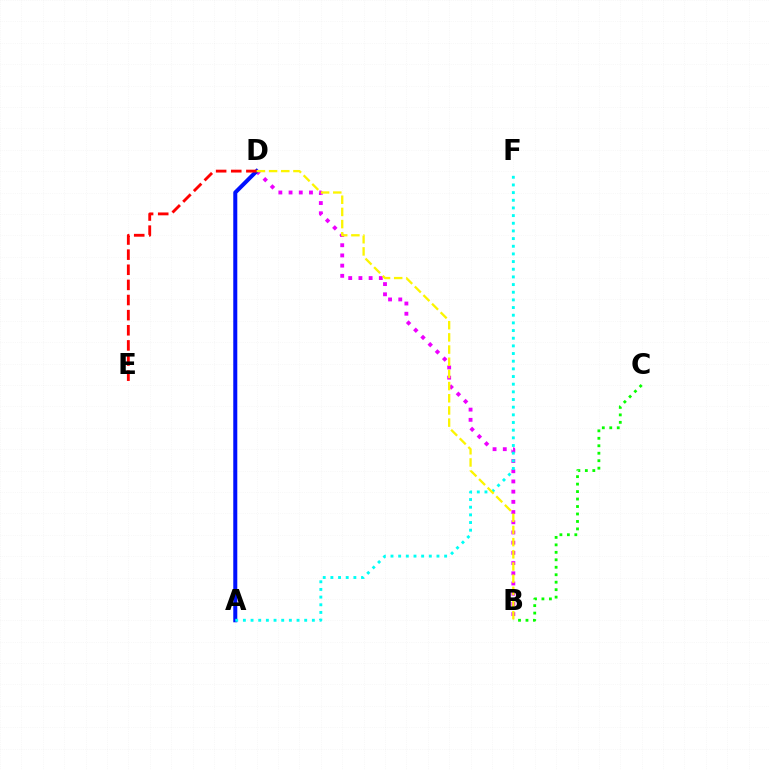{('B', 'D'): [{'color': '#ee00ff', 'line_style': 'dotted', 'thickness': 2.77}, {'color': '#fcf500', 'line_style': 'dashed', 'thickness': 1.65}], ('A', 'D'): [{'color': '#0010ff', 'line_style': 'solid', 'thickness': 2.89}], ('D', 'E'): [{'color': '#ff0000', 'line_style': 'dashed', 'thickness': 2.06}], ('A', 'F'): [{'color': '#00fff6', 'line_style': 'dotted', 'thickness': 2.08}], ('B', 'C'): [{'color': '#08ff00', 'line_style': 'dotted', 'thickness': 2.03}]}